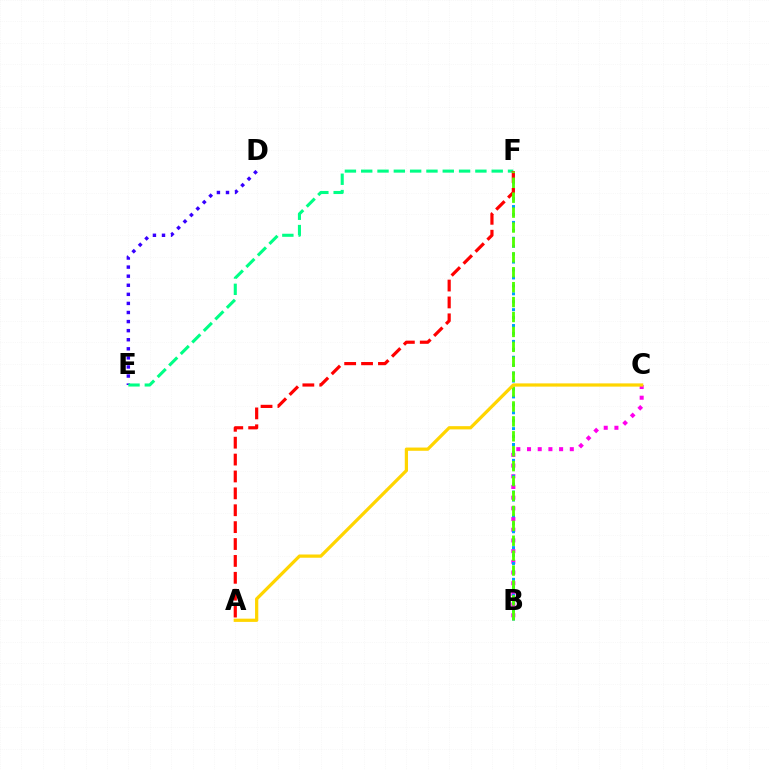{('B', 'C'): [{'color': '#ff00ed', 'line_style': 'dotted', 'thickness': 2.91}], ('B', 'F'): [{'color': '#009eff', 'line_style': 'dotted', 'thickness': 2.16}, {'color': '#4fff00', 'line_style': 'dashed', 'thickness': 2.03}], ('D', 'E'): [{'color': '#3700ff', 'line_style': 'dotted', 'thickness': 2.47}], ('E', 'F'): [{'color': '#00ff86', 'line_style': 'dashed', 'thickness': 2.22}], ('A', 'F'): [{'color': '#ff0000', 'line_style': 'dashed', 'thickness': 2.29}], ('A', 'C'): [{'color': '#ffd500', 'line_style': 'solid', 'thickness': 2.33}]}